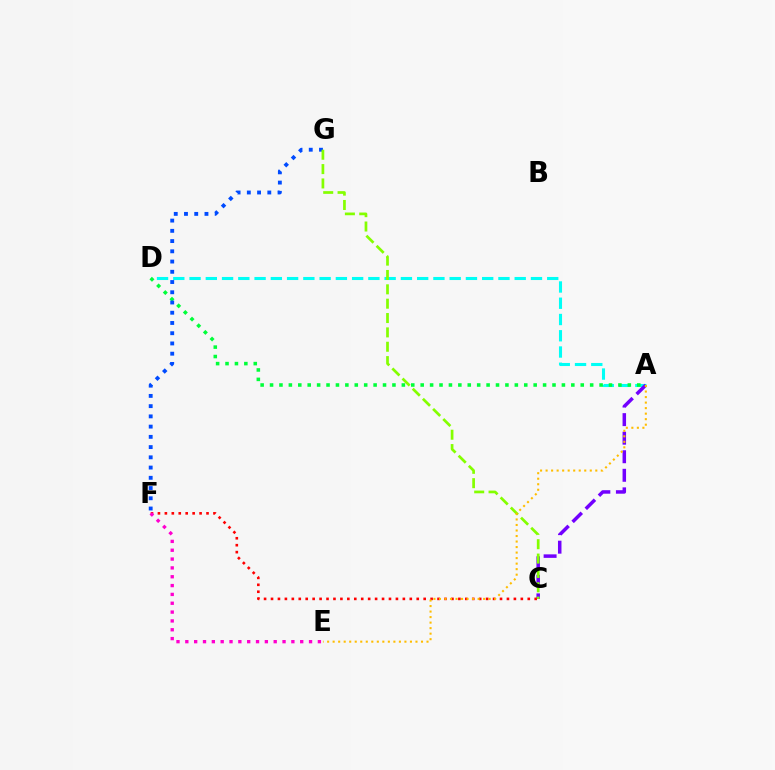{('A', 'D'): [{'color': '#00fff6', 'line_style': 'dashed', 'thickness': 2.21}, {'color': '#00ff39', 'line_style': 'dotted', 'thickness': 2.56}], ('A', 'C'): [{'color': '#7200ff', 'line_style': 'dashed', 'thickness': 2.52}], ('C', 'F'): [{'color': '#ff0000', 'line_style': 'dotted', 'thickness': 1.89}], ('F', 'G'): [{'color': '#004bff', 'line_style': 'dotted', 'thickness': 2.78}], ('C', 'G'): [{'color': '#84ff00', 'line_style': 'dashed', 'thickness': 1.95}], ('A', 'E'): [{'color': '#ffbd00', 'line_style': 'dotted', 'thickness': 1.5}], ('E', 'F'): [{'color': '#ff00cf', 'line_style': 'dotted', 'thickness': 2.4}]}